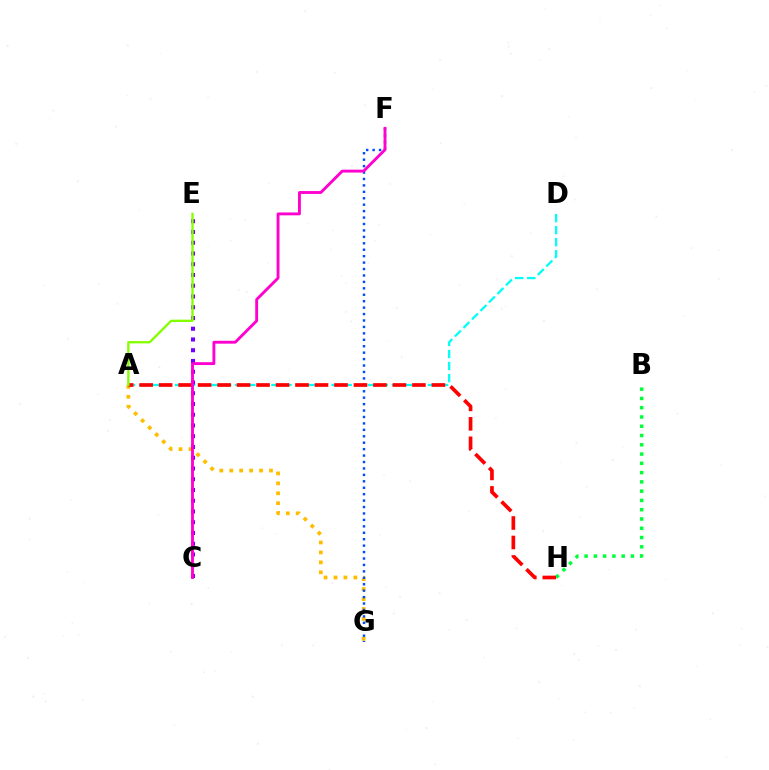{('A', 'G'): [{'color': '#ffbd00', 'line_style': 'dotted', 'thickness': 2.7}], ('A', 'D'): [{'color': '#00fff6', 'line_style': 'dashed', 'thickness': 1.64}], ('F', 'G'): [{'color': '#004bff', 'line_style': 'dotted', 'thickness': 1.75}], ('B', 'H'): [{'color': '#00ff39', 'line_style': 'dotted', 'thickness': 2.52}], ('C', 'E'): [{'color': '#7200ff', 'line_style': 'dotted', 'thickness': 2.92}], ('A', 'H'): [{'color': '#ff0000', 'line_style': 'dashed', 'thickness': 2.65}], ('C', 'F'): [{'color': '#ff00cf', 'line_style': 'solid', 'thickness': 2.06}], ('A', 'E'): [{'color': '#84ff00', 'line_style': 'solid', 'thickness': 1.68}]}